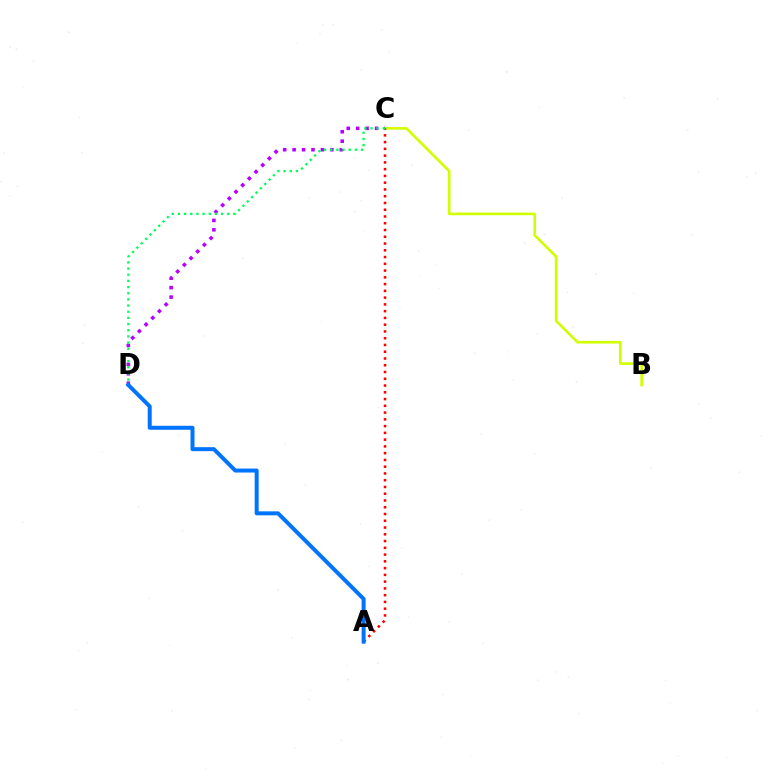{('B', 'C'): [{'color': '#d1ff00', 'line_style': 'solid', 'thickness': 1.91}], ('A', 'C'): [{'color': '#ff0000', 'line_style': 'dotted', 'thickness': 1.84}], ('C', 'D'): [{'color': '#b900ff', 'line_style': 'dotted', 'thickness': 2.57}, {'color': '#00ff5c', 'line_style': 'dotted', 'thickness': 1.68}], ('A', 'D'): [{'color': '#0074ff', 'line_style': 'solid', 'thickness': 2.86}]}